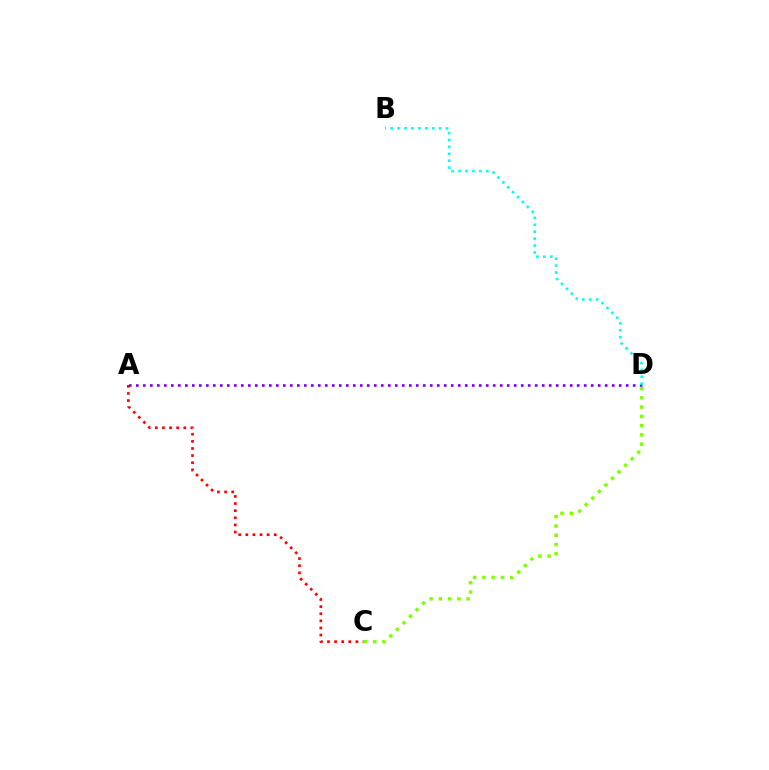{('A', 'D'): [{'color': '#7200ff', 'line_style': 'dotted', 'thickness': 1.9}], ('A', 'C'): [{'color': '#ff0000', 'line_style': 'dotted', 'thickness': 1.93}], ('B', 'D'): [{'color': '#00fff6', 'line_style': 'dotted', 'thickness': 1.88}], ('C', 'D'): [{'color': '#84ff00', 'line_style': 'dotted', 'thickness': 2.52}]}